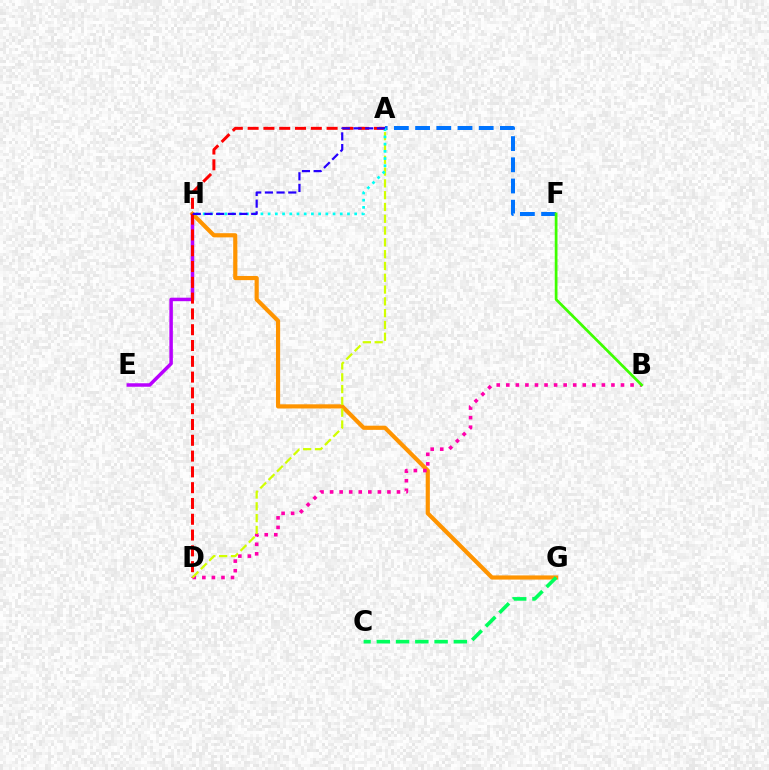{('E', 'H'): [{'color': '#b900ff', 'line_style': 'solid', 'thickness': 2.52}], ('G', 'H'): [{'color': '#ff9400', 'line_style': 'solid', 'thickness': 2.99}], ('A', 'F'): [{'color': '#0074ff', 'line_style': 'dashed', 'thickness': 2.88}], ('B', 'D'): [{'color': '#ff00ac', 'line_style': 'dotted', 'thickness': 2.6}], ('C', 'G'): [{'color': '#00ff5c', 'line_style': 'dashed', 'thickness': 2.62}], ('A', 'D'): [{'color': '#ff0000', 'line_style': 'dashed', 'thickness': 2.15}, {'color': '#d1ff00', 'line_style': 'dashed', 'thickness': 1.6}], ('B', 'F'): [{'color': '#3dff00', 'line_style': 'solid', 'thickness': 1.97}], ('A', 'H'): [{'color': '#00fff6', 'line_style': 'dotted', 'thickness': 1.96}, {'color': '#2500ff', 'line_style': 'dashed', 'thickness': 1.59}]}